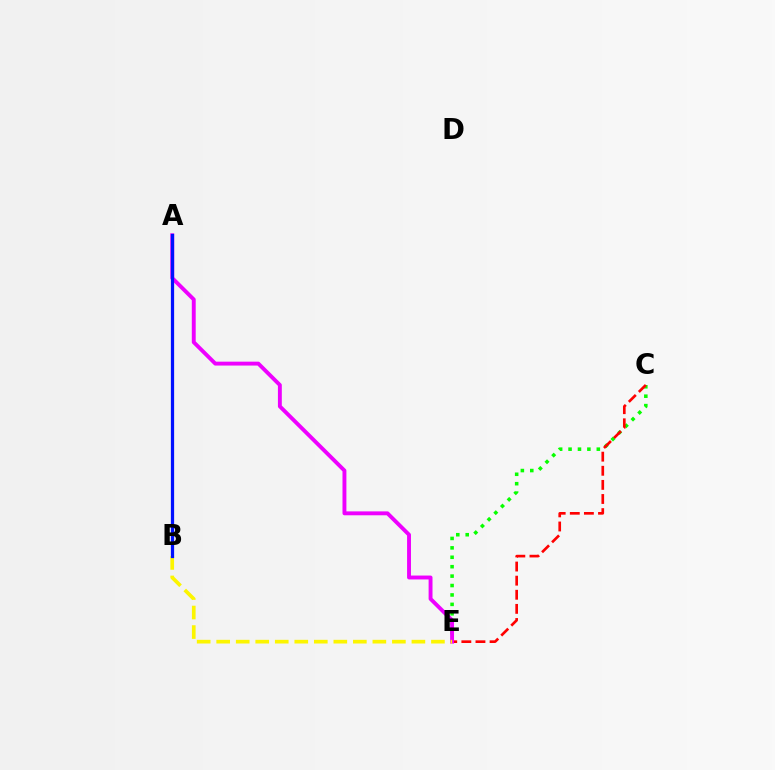{('C', 'E'): [{'color': '#08ff00', 'line_style': 'dotted', 'thickness': 2.56}, {'color': '#ff0000', 'line_style': 'dashed', 'thickness': 1.92}], ('A', 'B'): [{'color': '#00fff6', 'line_style': 'solid', 'thickness': 2.03}, {'color': '#0010ff', 'line_style': 'solid', 'thickness': 2.33}], ('A', 'E'): [{'color': '#ee00ff', 'line_style': 'solid', 'thickness': 2.81}], ('B', 'E'): [{'color': '#fcf500', 'line_style': 'dashed', 'thickness': 2.65}]}